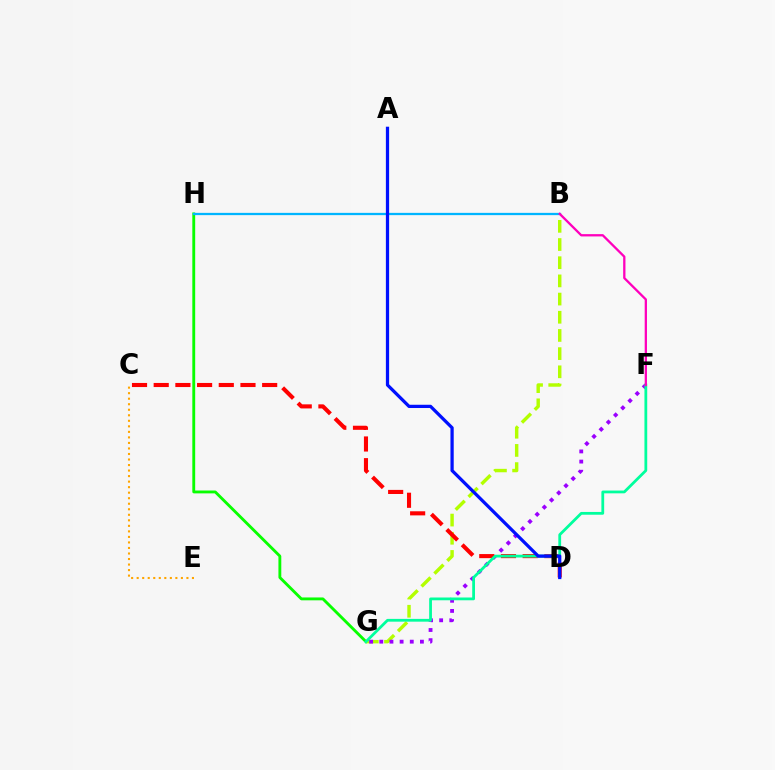{('G', 'H'): [{'color': '#08ff00', 'line_style': 'solid', 'thickness': 2.06}], ('B', 'G'): [{'color': '#b3ff00', 'line_style': 'dashed', 'thickness': 2.47}], ('F', 'G'): [{'color': '#9b00ff', 'line_style': 'dotted', 'thickness': 2.76}, {'color': '#00ff9d', 'line_style': 'solid', 'thickness': 2.0}], ('C', 'D'): [{'color': '#ff0000', 'line_style': 'dashed', 'thickness': 2.95}], ('B', 'H'): [{'color': '#00b5ff', 'line_style': 'solid', 'thickness': 1.64}], ('C', 'E'): [{'color': '#ffa500', 'line_style': 'dotted', 'thickness': 1.5}], ('A', 'D'): [{'color': '#0010ff', 'line_style': 'solid', 'thickness': 2.34}], ('B', 'F'): [{'color': '#ff00bd', 'line_style': 'solid', 'thickness': 1.65}]}